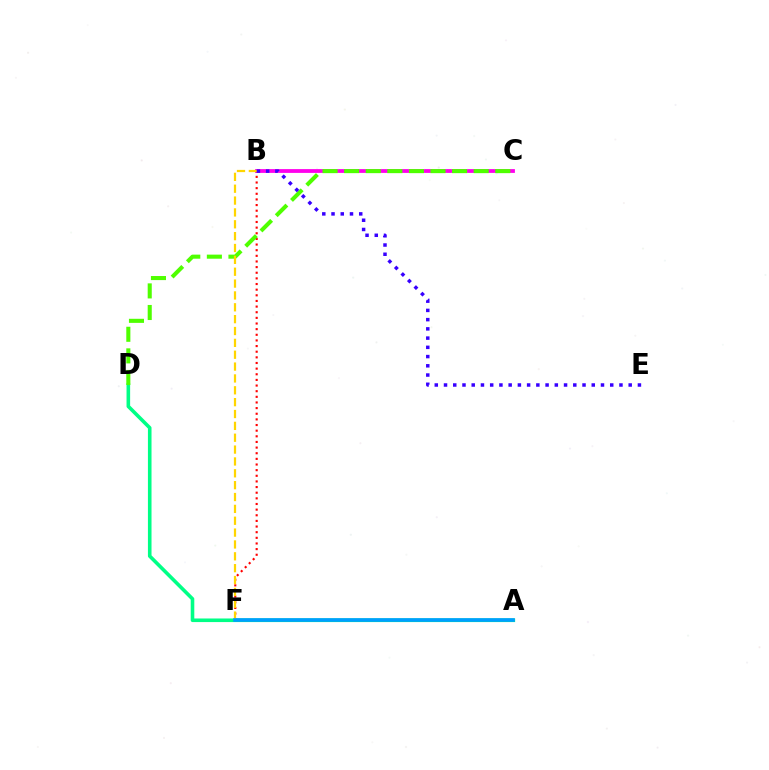{('B', 'C'): [{'color': '#ff00ed', 'line_style': 'solid', 'thickness': 2.73}], ('B', 'F'): [{'color': '#ff0000', 'line_style': 'dotted', 'thickness': 1.53}, {'color': '#ffd500', 'line_style': 'dashed', 'thickness': 1.61}], ('A', 'D'): [{'color': '#00ff86', 'line_style': 'solid', 'thickness': 2.59}], ('C', 'D'): [{'color': '#4fff00', 'line_style': 'dashed', 'thickness': 2.93}], ('B', 'E'): [{'color': '#3700ff', 'line_style': 'dotted', 'thickness': 2.51}], ('A', 'F'): [{'color': '#009eff', 'line_style': 'solid', 'thickness': 2.61}]}